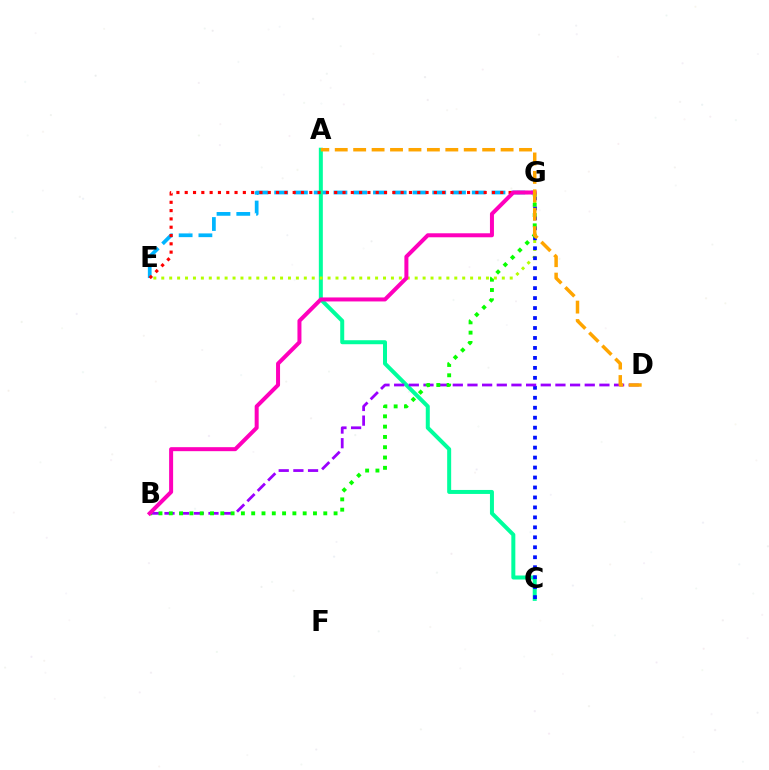{('E', 'G'): [{'color': '#00b5ff', 'line_style': 'dashed', 'thickness': 2.68}, {'color': '#b3ff00', 'line_style': 'dotted', 'thickness': 2.15}, {'color': '#ff0000', 'line_style': 'dotted', 'thickness': 2.26}], ('A', 'C'): [{'color': '#00ff9d', 'line_style': 'solid', 'thickness': 2.88}], ('C', 'G'): [{'color': '#0010ff', 'line_style': 'dotted', 'thickness': 2.71}], ('B', 'D'): [{'color': '#9b00ff', 'line_style': 'dashed', 'thickness': 1.99}], ('B', 'G'): [{'color': '#08ff00', 'line_style': 'dotted', 'thickness': 2.8}, {'color': '#ff00bd', 'line_style': 'solid', 'thickness': 2.88}], ('A', 'D'): [{'color': '#ffa500', 'line_style': 'dashed', 'thickness': 2.5}]}